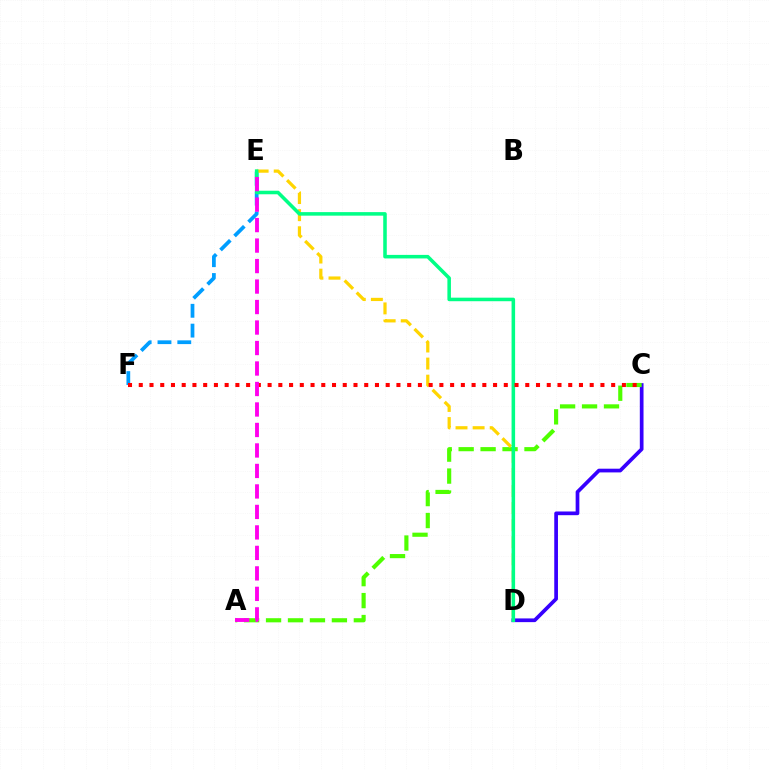{('E', 'F'): [{'color': '#009eff', 'line_style': 'dashed', 'thickness': 2.69}], ('C', 'D'): [{'color': '#3700ff', 'line_style': 'solid', 'thickness': 2.67}], ('A', 'C'): [{'color': '#4fff00', 'line_style': 'dashed', 'thickness': 2.98}], ('D', 'E'): [{'color': '#ffd500', 'line_style': 'dashed', 'thickness': 2.32}, {'color': '#00ff86', 'line_style': 'solid', 'thickness': 2.55}], ('C', 'F'): [{'color': '#ff0000', 'line_style': 'dotted', 'thickness': 2.92}], ('A', 'E'): [{'color': '#ff00ed', 'line_style': 'dashed', 'thickness': 2.78}]}